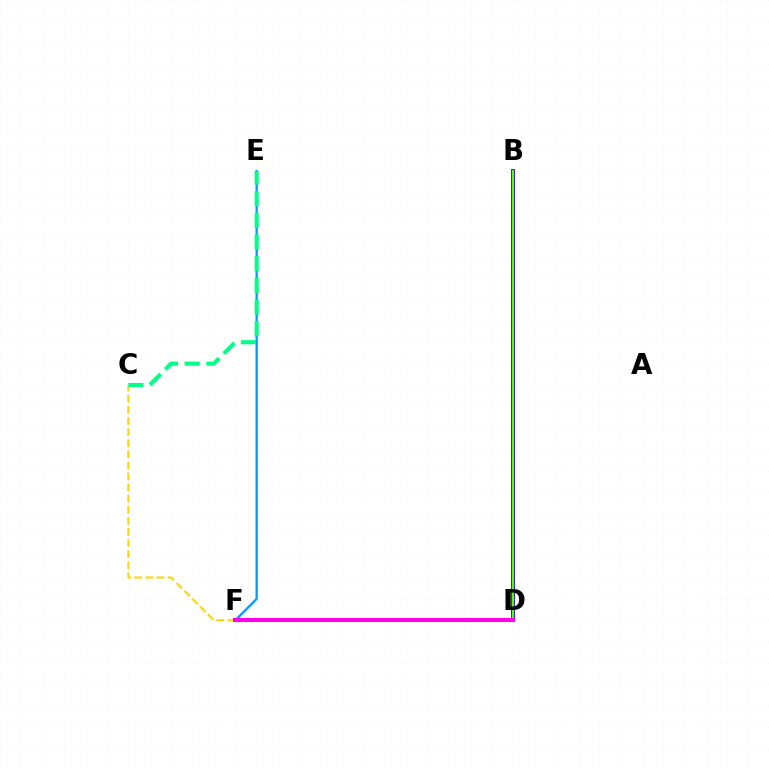{('C', 'F'): [{'color': '#ffd500', 'line_style': 'dashed', 'thickness': 1.51}], ('B', 'D'): [{'color': '#ff0000', 'line_style': 'dashed', 'thickness': 1.73}, {'color': '#3700ff', 'line_style': 'solid', 'thickness': 2.79}, {'color': '#4fff00', 'line_style': 'solid', 'thickness': 1.52}], ('E', 'F'): [{'color': '#009eff', 'line_style': 'solid', 'thickness': 1.67}], ('C', 'E'): [{'color': '#00ff86', 'line_style': 'dashed', 'thickness': 2.95}], ('D', 'F'): [{'color': '#ff00ed', 'line_style': 'solid', 'thickness': 2.94}]}